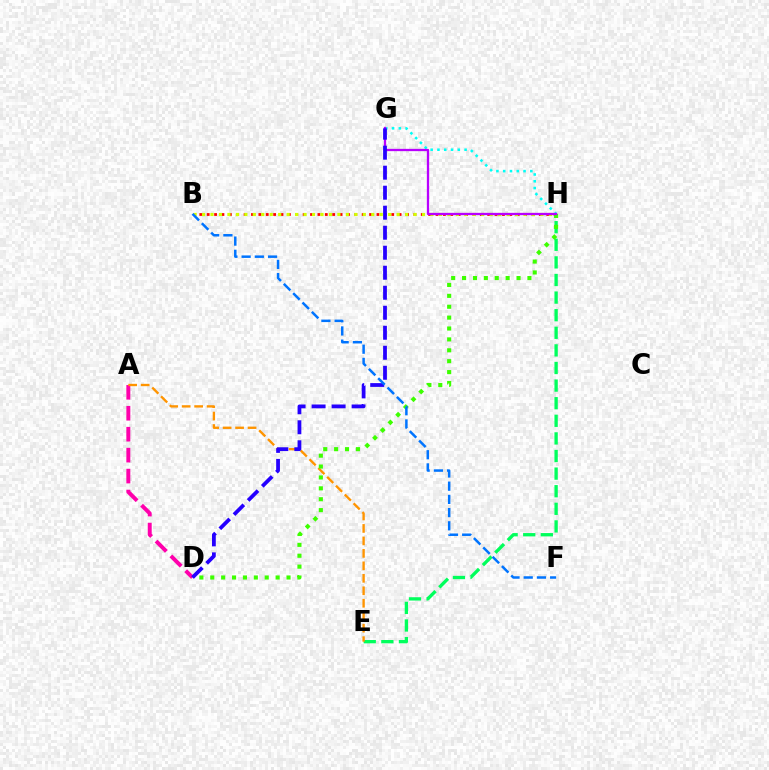{('G', 'H'): [{'color': '#00fff6', 'line_style': 'dotted', 'thickness': 1.84}, {'color': '#b900ff', 'line_style': 'solid', 'thickness': 1.66}], ('B', 'H'): [{'color': '#ff0000', 'line_style': 'dotted', 'thickness': 2.01}, {'color': '#d1ff00', 'line_style': 'dotted', 'thickness': 2.3}], ('E', 'H'): [{'color': '#00ff5c', 'line_style': 'dashed', 'thickness': 2.39}], ('A', 'D'): [{'color': '#ff00ac', 'line_style': 'dashed', 'thickness': 2.85}], ('A', 'E'): [{'color': '#ff9400', 'line_style': 'dashed', 'thickness': 1.69}], ('D', 'H'): [{'color': '#3dff00', 'line_style': 'dotted', 'thickness': 2.96}], ('D', 'G'): [{'color': '#2500ff', 'line_style': 'dashed', 'thickness': 2.72}], ('B', 'F'): [{'color': '#0074ff', 'line_style': 'dashed', 'thickness': 1.79}]}